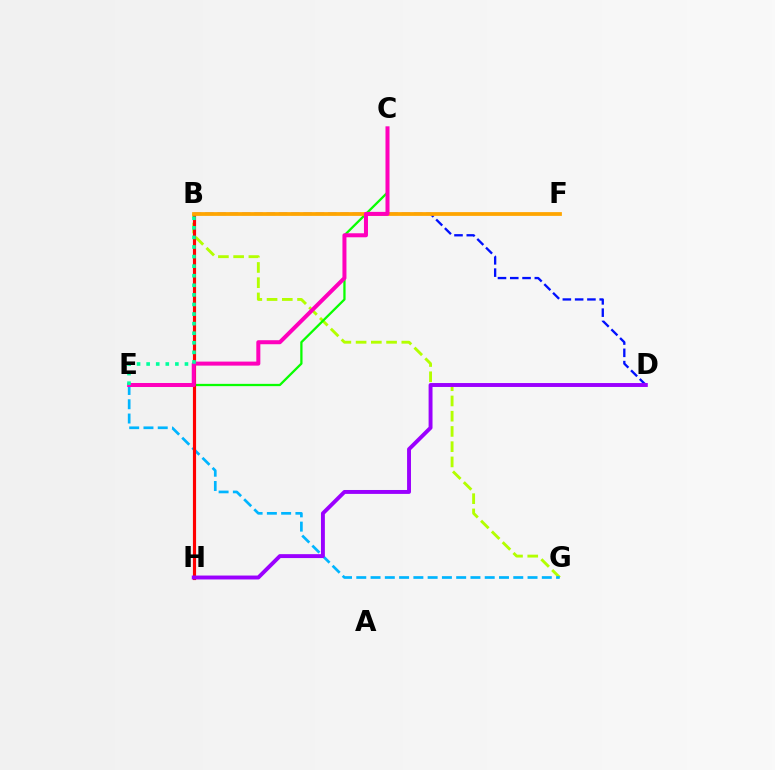{('B', 'G'): [{'color': '#b3ff00', 'line_style': 'dashed', 'thickness': 2.07}], ('E', 'G'): [{'color': '#00b5ff', 'line_style': 'dashed', 'thickness': 1.94}], ('C', 'E'): [{'color': '#08ff00', 'line_style': 'solid', 'thickness': 1.64}, {'color': '#ff00bd', 'line_style': 'solid', 'thickness': 2.89}], ('B', 'D'): [{'color': '#0010ff', 'line_style': 'dashed', 'thickness': 1.67}], ('B', 'H'): [{'color': '#ff0000', 'line_style': 'solid', 'thickness': 2.27}], ('B', 'F'): [{'color': '#ffa500', 'line_style': 'solid', 'thickness': 2.71}], ('D', 'H'): [{'color': '#9b00ff', 'line_style': 'solid', 'thickness': 2.82}], ('B', 'E'): [{'color': '#00ff9d', 'line_style': 'dotted', 'thickness': 2.6}]}